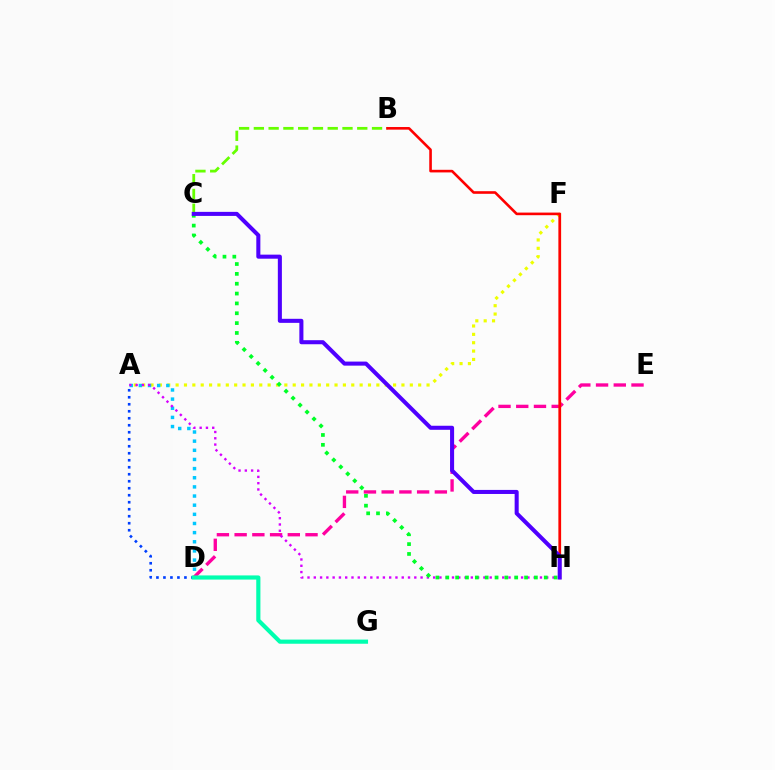{('A', 'F'): [{'color': '#eeff00', 'line_style': 'dotted', 'thickness': 2.27}], ('D', 'E'): [{'color': '#ff00a0', 'line_style': 'dashed', 'thickness': 2.41}], ('A', 'D'): [{'color': '#00c7ff', 'line_style': 'dotted', 'thickness': 2.49}, {'color': '#003fff', 'line_style': 'dotted', 'thickness': 1.9}], ('A', 'H'): [{'color': '#d600ff', 'line_style': 'dotted', 'thickness': 1.71}], ('C', 'H'): [{'color': '#00ff27', 'line_style': 'dotted', 'thickness': 2.68}, {'color': '#4f00ff', 'line_style': 'solid', 'thickness': 2.92}], ('F', 'H'): [{'color': '#ff8800', 'line_style': 'solid', 'thickness': 1.66}], ('B', 'C'): [{'color': '#66ff00', 'line_style': 'dashed', 'thickness': 2.01}], ('D', 'G'): [{'color': '#00ffaf', 'line_style': 'solid', 'thickness': 2.99}], ('B', 'H'): [{'color': '#ff0000', 'line_style': 'solid', 'thickness': 1.88}]}